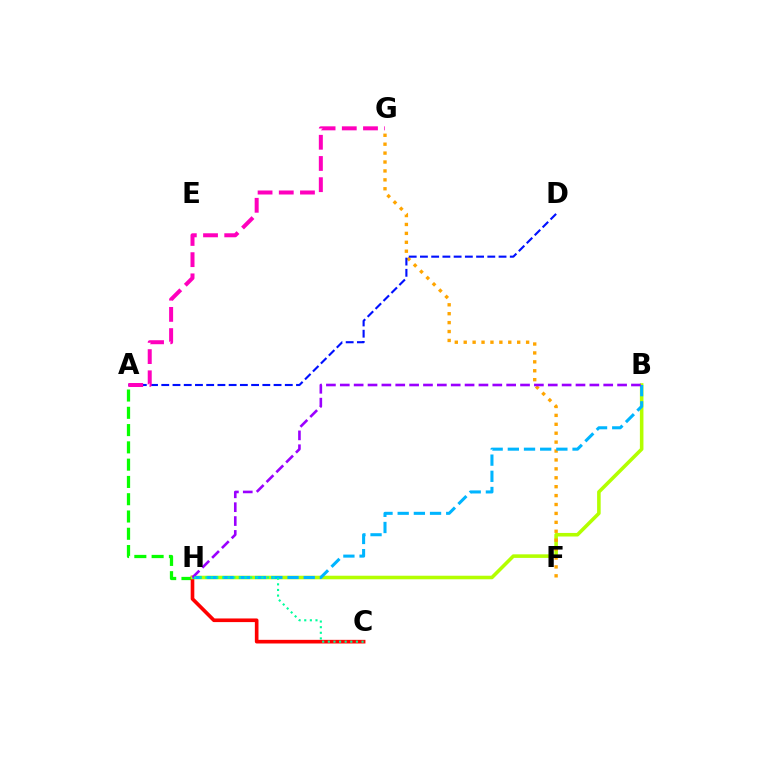{('A', 'H'): [{'color': '#08ff00', 'line_style': 'dashed', 'thickness': 2.35}], ('C', 'H'): [{'color': '#ff0000', 'line_style': 'solid', 'thickness': 2.62}, {'color': '#00ff9d', 'line_style': 'dotted', 'thickness': 1.53}], ('B', 'H'): [{'color': '#b3ff00', 'line_style': 'solid', 'thickness': 2.57}, {'color': '#00b5ff', 'line_style': 'dashed', 'thickness': 2.2}, {'color': '#9b00ff', 'line_style': 'dashed', 'thickness': 1.88}], ('F', 'G'): [{'color': '#ffa500', 'line_style': 'dotted', 'thickness': 2.42}], ('A', 'D'): [{'color': '#0010ff', 'line_style': 'dashed', 'thickness': 1.53}], ('A', 'G'): [{'color': '#ff00bd', 'line_style': 'dashed', 'thickness': 2.88}]}